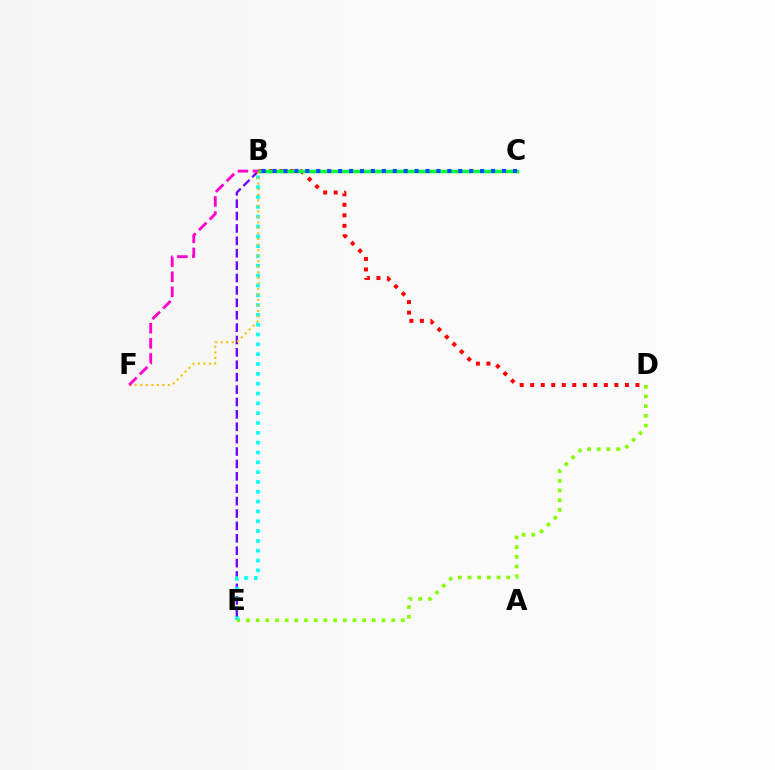{('B', 'E'): [{'color': '#7200ff', 'line_style': 'dashed', 'thickness': 1.68}, {'color': '#00fff6', 'line_style': 'dotted', 'thickness': 2.67}], ('D', 'E'): [{'color': '#84ff00', 'line_style': 'dotted', 'thickness': 2.63}], ('B', 'D'): [{'color': '#ff0000', 'line_style': 'dotted', 'thickness': 2.86}], ('B', 'C'): [{'color': '#00ff39', 'line_style': 'solid', 'thickness': 2.51}, {'color': '#004bff', 'line_style': 'dotted', 'thickness': 2.97}], ('B', 'F'): [{'color': '#ffbd00', 'line_style': 'dotted', 'thickness': 1.5}, {'color': '#ff00cf', 'line_style': 'dashed', 'thickness': 2.05}]}